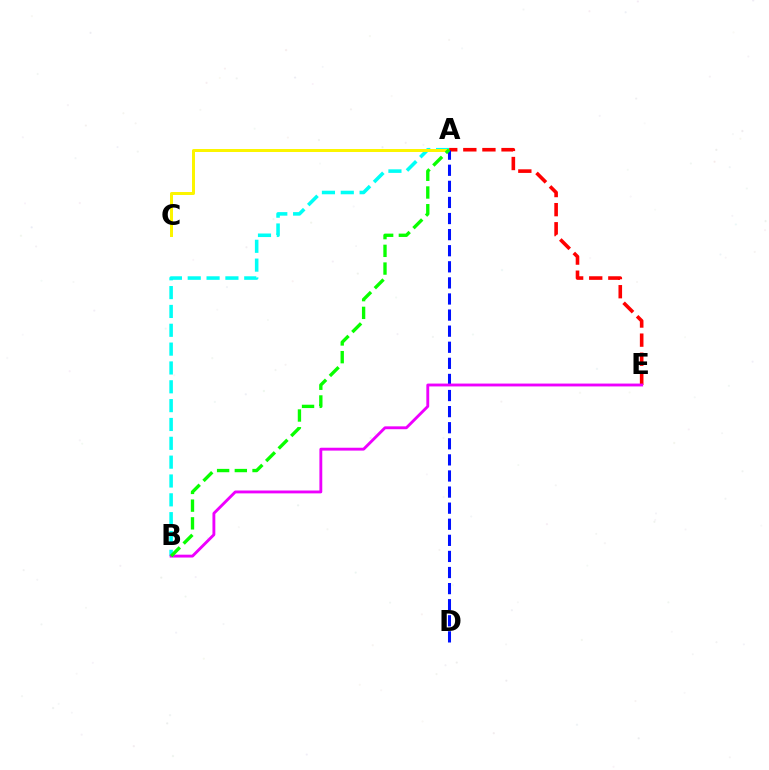{('A', 'B'): [{'color': '#00fff6', 'line_style': 'dashed', 'thickness': 2.56}, {'color': '#08ff00', 'line_style': 'dashed', 'thickness': 2.41}], ('A', 'C'): [{'color': '#fcf500', 'line_style': 'solid', 'thickness': 2.15}], ('A', 'E'): [{'color': '#ff0000', 'line_style': 'dashed', 'thickness': 2.59}], ('A', 'D'): [{'color': '#0010ff', 'line_style': 'dashed', 'thickness': 2.19}], ('B', 'E'): [{'color': '#ee00ff', 'line_style': 'solid', 'thickness': 2.06}]}